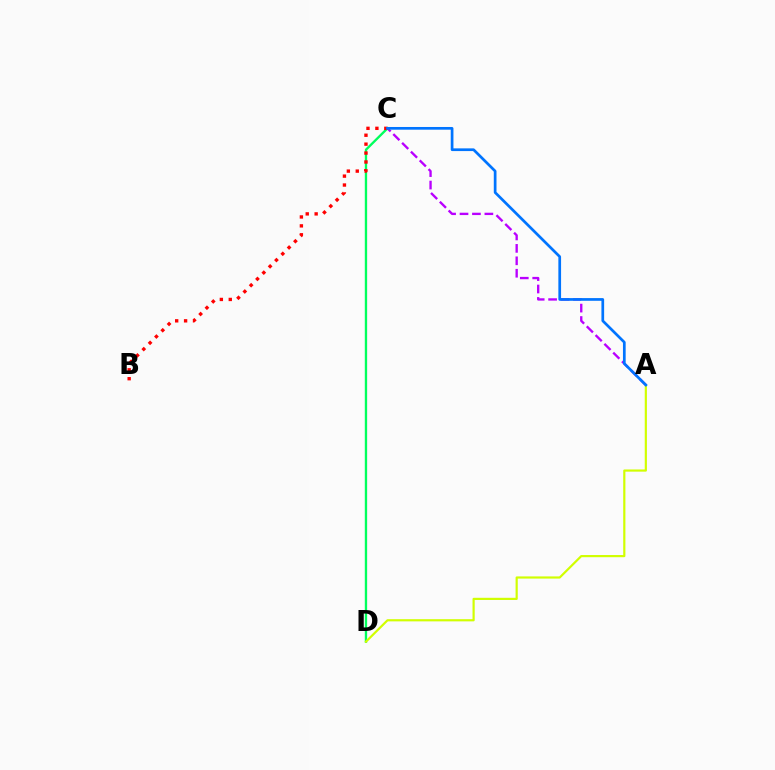{('A', 'C'): [{'color': '#b900ff', 'line_style': 'dashed', 'thickness': 1.69}, {'color': '#0074ff', 'line_style': 'solid', 'thickness': 1.95}], ('C', 'D'): [{'color': '#00ff5c', 'line_style': 'solid', 'thickness': 1.68}], ('A', 'D'): [{'color': '#d1ff00', 'line_style': 'solid', 'thickness': 1.57}], ('B', 'C'): [{'color': '#ff0000', 'line_style': 'dotted', 'thickness': 2.42}]}